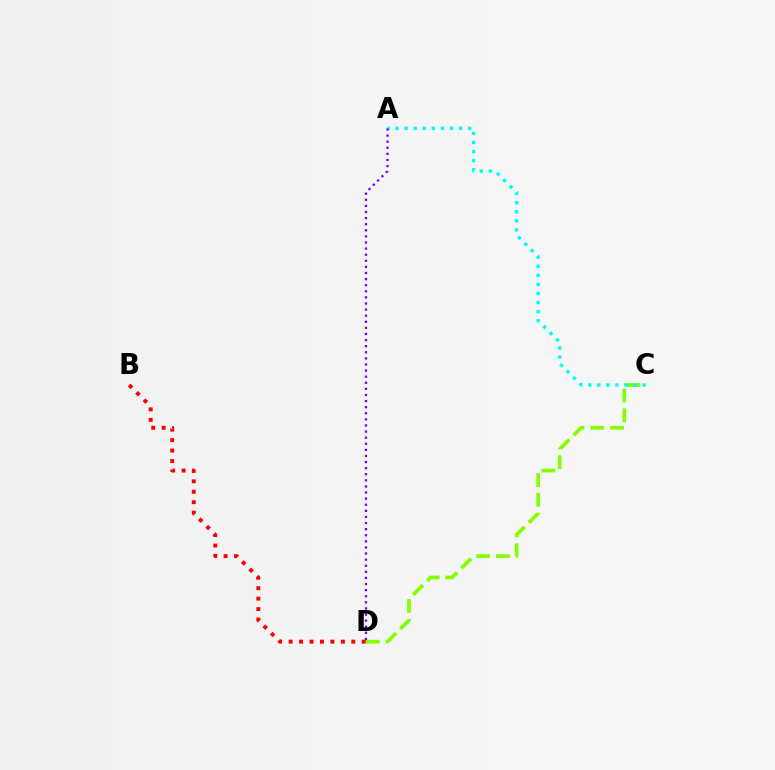{('B', 'D'): [{'color': '#ff0000', 'line_style': 'dotted', 'thickness': 2.84}], ('C', 'D'): [{'color': '#84ff00', 'line_style': 'dashed', 'thickness': 2.68}], ('A', 'C'): [{'color': '#00fff6', 'line_style': 'dotted', 'thickness': 2.46}], ('A', 'D'): [{'color': '#7200ff', 'line_style': 'dotted', 'thickness': 1.66}]}